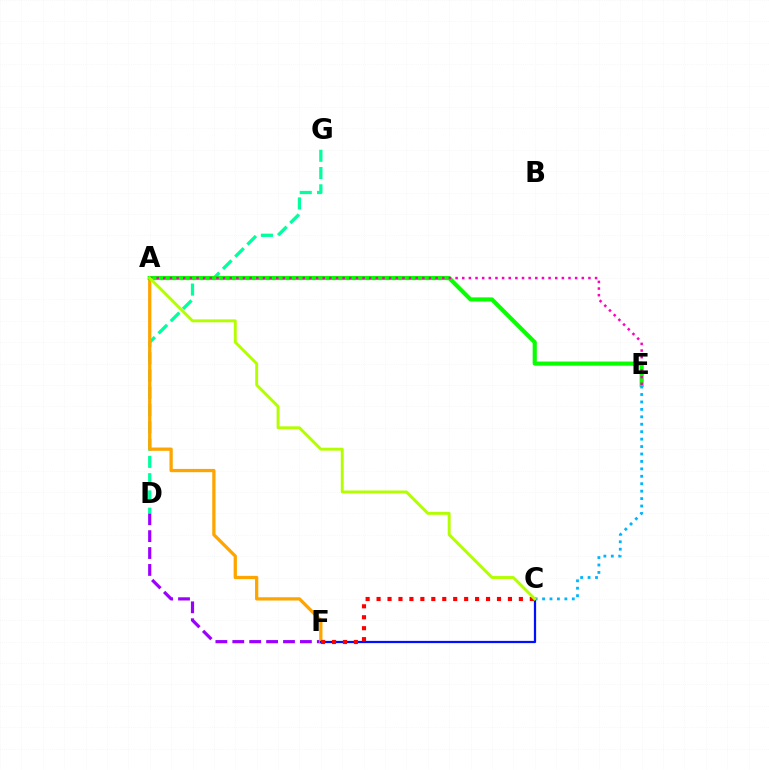{('D', 'F'): [{'color': '#9b00ff', 'line_style': 'dashed', 'thickness': 2.3}], ('D', 'G'): [{'color': '#00ff9d', 'line_style': 'dashed', 'thickness': 2.35}], ('A', 'F'): [{'color': '#ffa500', 'line_style': 'solid', 'thickness': 2.35}], ('A', 'E'): [{'color': '#08ff00', 'line_style': 'solid', 'thickness': 2.98}, {'color': '#ff00bd', 'line_style': 'dotted', 'thickness': 1.8}], ('C', 'E'): [{'color': '#00b5ff', 'line_style': 'dotted', 'thickness': 2.02}], ('C', 'F'): [{'color': '#0010ff', 'line_style': 'solid', 'thickness': 1.61}, {'color': '#ff0000', 'line_style': 'dotted', 'thickness': 2.97}], ('A', 'C'): [{'color': '#b3ff00', 'line_style': 'solid', 'thickness': 2.1}]}